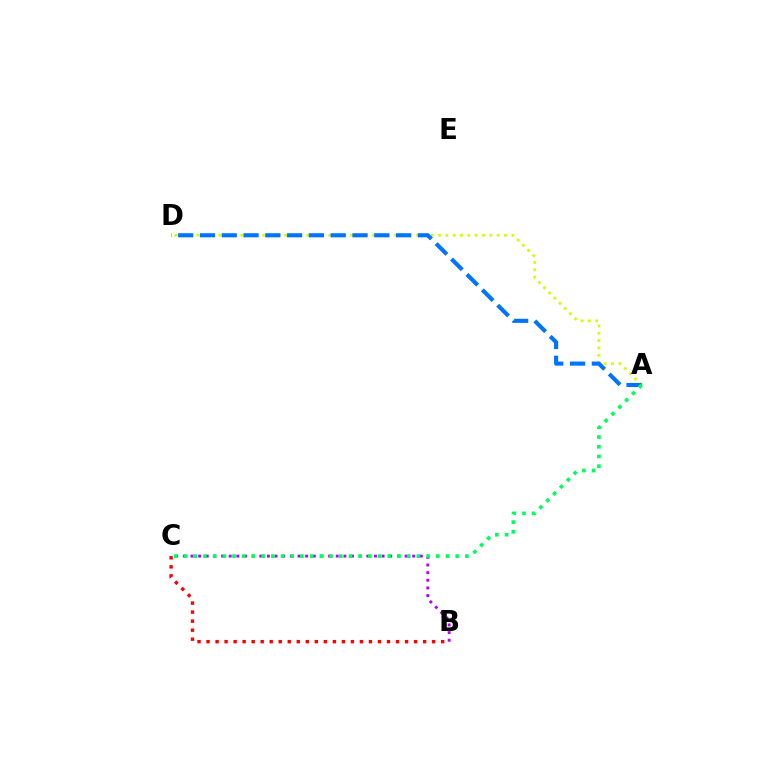{('B', 'C'): [{'color': '#b900ff', 'line_style': 'dotted', 'thickness': 2.08}, {'color': '#ff0000', 'line_style': 'dotted', 'thickness': 2.45}], ('A', 'D'): [{'color': '#d1ff00', 'line_style': 'dotted', 'thickness': 1.99}, {'color': '#0074ff', 'line_style': 'dashed', 'thickness': 2.96}], ('A', 'C'): [{'color': '#00ff5c', 'line_style': 'dotted', 'thickness': 2.64}]}